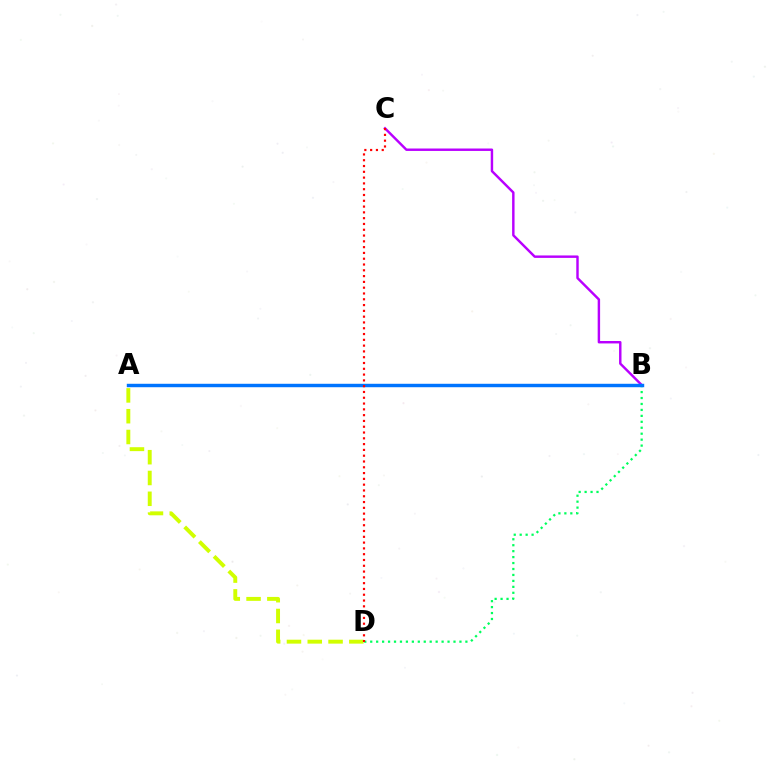{('B', 'D'): [{'color': '#00ff5c', 'line_style': 'dotted', 'thickness': 1.62}], ('B', 'C'): [{'color': '#b900ff', 'line_style': 'solid', 'thickness': 1.75}], ('A', 'D'): [{'color': '#d1ff00', 'line_style': 'dashed', 'thickness': 2.82}], ('A', 'B'): [{'color': '#0074ff', 'line_style': 'solid', 'thickness': 2.48}], ('C', 'D'): [{'color': '#ff0000', 'line_style': 'dotted', 'thickness': 1.57}]}